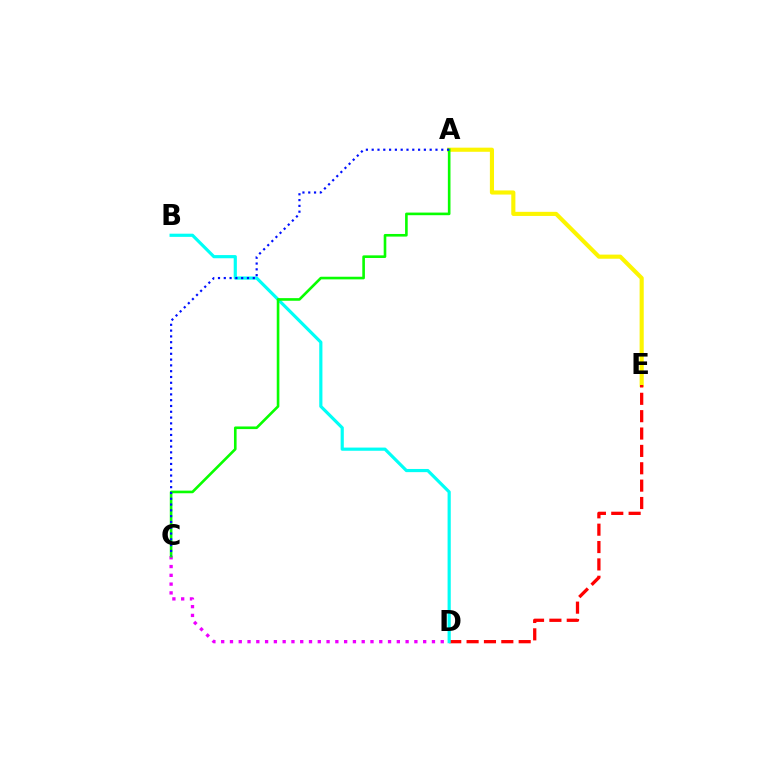{('A', 'E'): [{'color': '#fcf500', 'line_style': 'solid', 'thickness': 2.97}], ('D', 'E'): [{'color': '#ff0000', 'line_style': 'dashed', 'thickness': 2.36}], ('C', 'D'): [{'color': '#ee00ff', 'line_style': 'dotted', 'thickness': 2.39}], ('B', 'D'): [{'color': '#00fff6', 'line_style': 'solid', 'thickness': 2.29}], ('A', 'C'): [{'color': '#08ff00', 'line_style': 'solid', 'thickness': 1.89}, {'color': '#0010ff', 'line_style': 'dotted', 'thickness': 1.58}]}